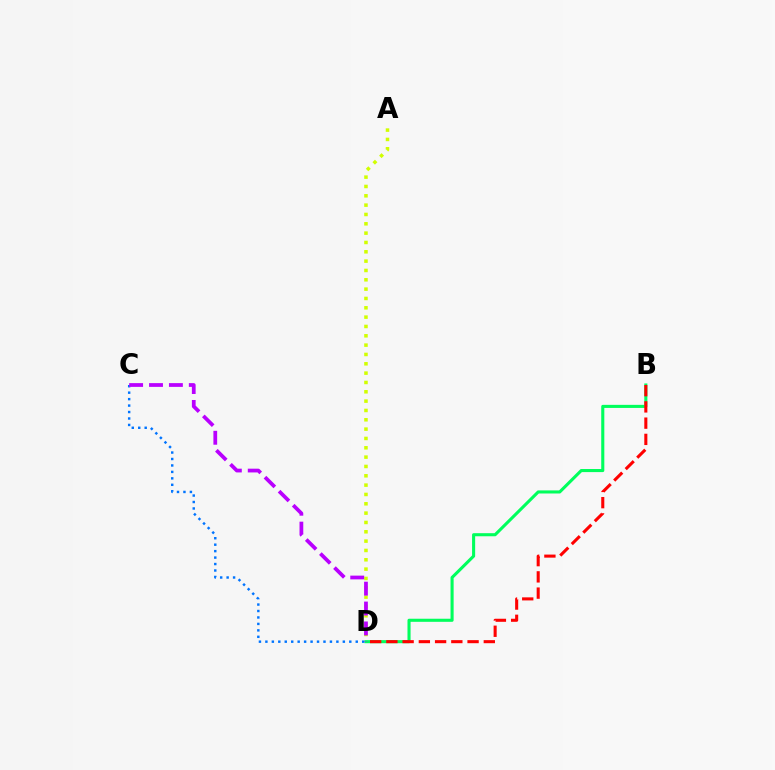{('A', 'D'): [{'color': '#d1ff00', 'line_style': 'dotted', 'thickness': 2.54}], ('B', 'D'): [{'color': '#00ff5c', 'line_style': 'solid', 'thickness': 2.22}, {'color': '#ff0000', 'line_style': 'dashed', 'thickness': 2.21}], ('C', 'D'): [{'color': '#0074ff', 'line_style': 'dotted', 'thickness': 1.75}, {'color': '#b900ff', 'line_style': 'dashed', 'thickness': 2.7}]}